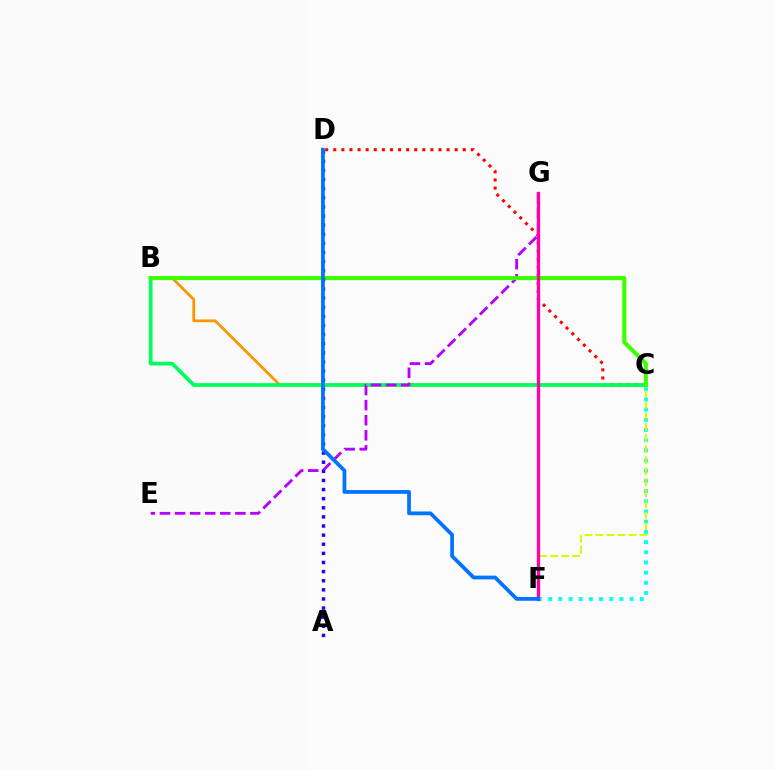{('B', 'C'): [{'color': '#ff9400', 'line_style': 'solid', 'thickness': 2.0}, {'color': '#00ff5c', 'line_style': 'solid', 'thickness': 2.68}, {'color': '#3dff00', 'line_style': 'solid', 'thickness': 2.97}], ('C', 'F'): [{'color': '#00fff6', 'line_style': 'dotted', 'thickness': 2.77}, {'color': '#d1ff00', 'line_style': 'dashed', 'thickness': 1.5}], ('C', 'D'): [{'color': '#ff0000', 'line_style': 'dotted', 'thickness': 2.2}], ('E', 'G'): [{'color': '#b900ff', 'line_style': 'dashed', 'thickness': 2.05}], ('A', 'D'): [{'color': '#2500ff', 'line_style': 'dotted', 'thickness': 2.48}], ('F', 'G'): [{'color': '#ff00ac', 'line_style': 'solid', 'thickness': 2.38}], ('D', 'F'): [{'color': '#0074ff', 'line_style': 'solid', 'thickness': 2.7}]}